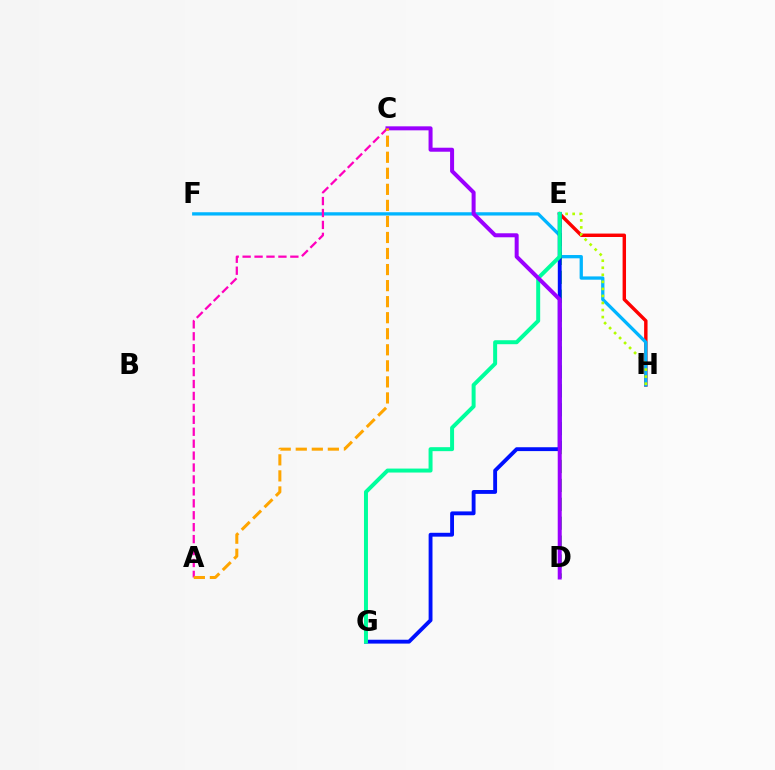{('E', 'H'): [{'color': '#ff0000', 'line_style': 'solid', 'thickness': 2.47}, {'color': '#b3ff00', 'line_style': 'dotted', 'thickness': 1.91}], ('F', 'H'): [{'color': '#00b5ff', 'line_style': 'solid', 'thickness': 2.37}], ('D', 'E'): [{'color': '#08ff00', 'line_style': 'dashed', 'thickness': 2.57}], ('E', 'G'): [{'color': '#0010ff', 'line_style': 'solid', 'thickness': 2.78}, {'color': '#00ff9d', 'line_style': 'solid', 'thickness': 2.86}], ('A', 'C'): [{'color': '#ff00bd', 'line_style': 'dashed', 'thickness': 1.62}, {'color': '#ffa500', 'line_style': 'dashed', 'thickness': 2.18}], ('C', 'D'): [{'color': '#9b00ff', 'line_style': 'solid', 'thickness': 2.88}]}